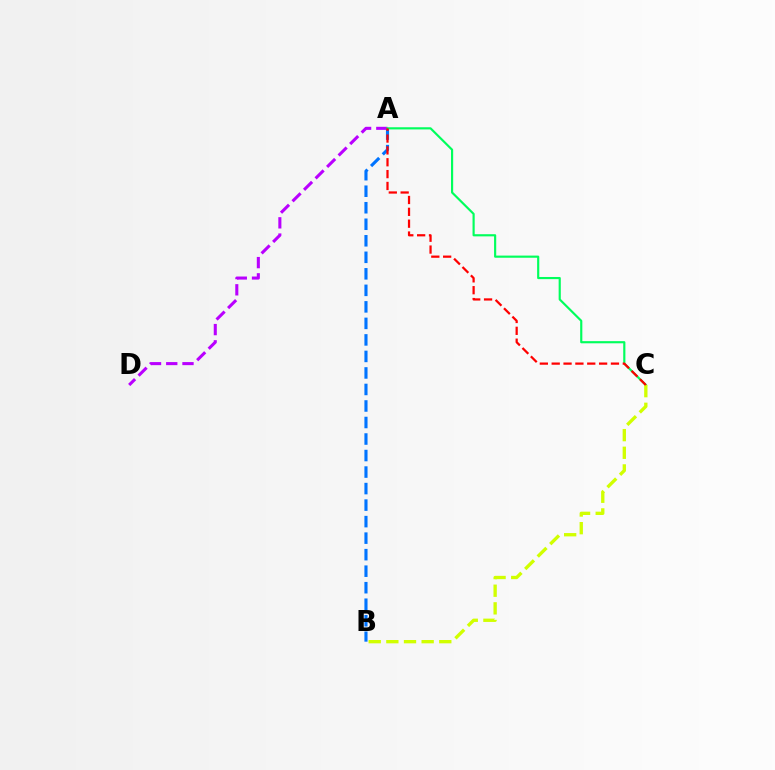{('A', 'B'): [{'color': '#0074ff', 'line_style': 'dashed', 'thickness': 2.24}], ('A', 'D'): [{'color': '#b900ff', 'line_style': 'dashed', 'thickness': 2.21}], ('A', 'C'): [{'color': '#00ff5c', 'line_style': 'solid', 'thickness': 1.55}, {'color': '#ff0000', 'line_style': 'dashed', 'thickness': 1.61}], ('B', 'C'): [{'color': '#d1ff00', 'line_style': 'dashed', 'thickness': 2.4}]}